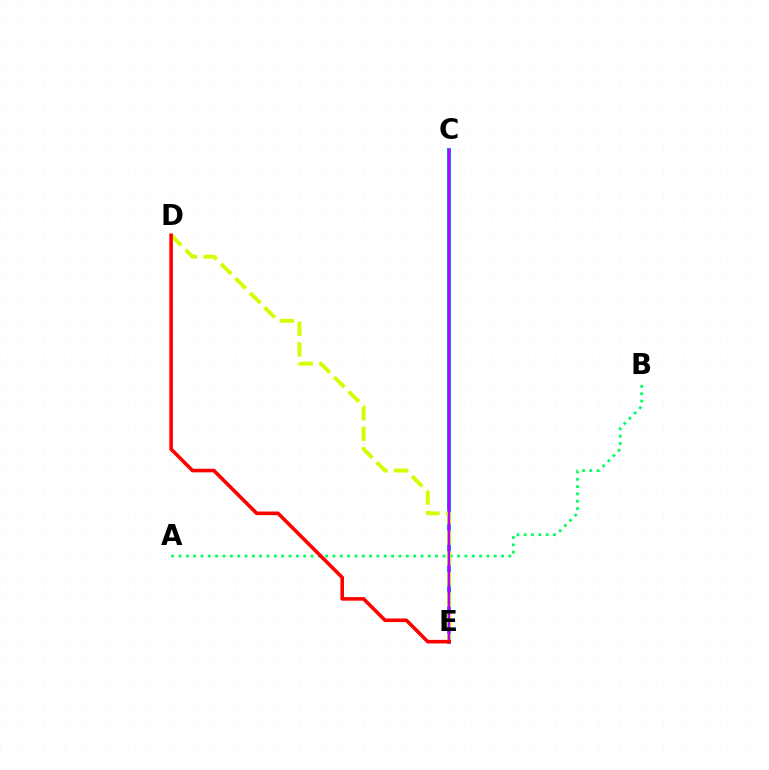{('A', 'B'): [{'color': '#00ff5c', 'line_style': 'dotted', 'thickness': 1.99}], ('C', 'E'): [{'color': '#0074ff', 'line_style': 'solid', 'thickness': 2.75}, {'color': '#b900ff', 'line_style': 'solid', 'thickness': 1.63}], ('D', 'E'): [{'color': '#d1ff00', 'line_style': 'dashed', 'thickness': 2.8}, {'color': '#ff0000', 'line_style': 'solid', 'thickness': 2.59}]}